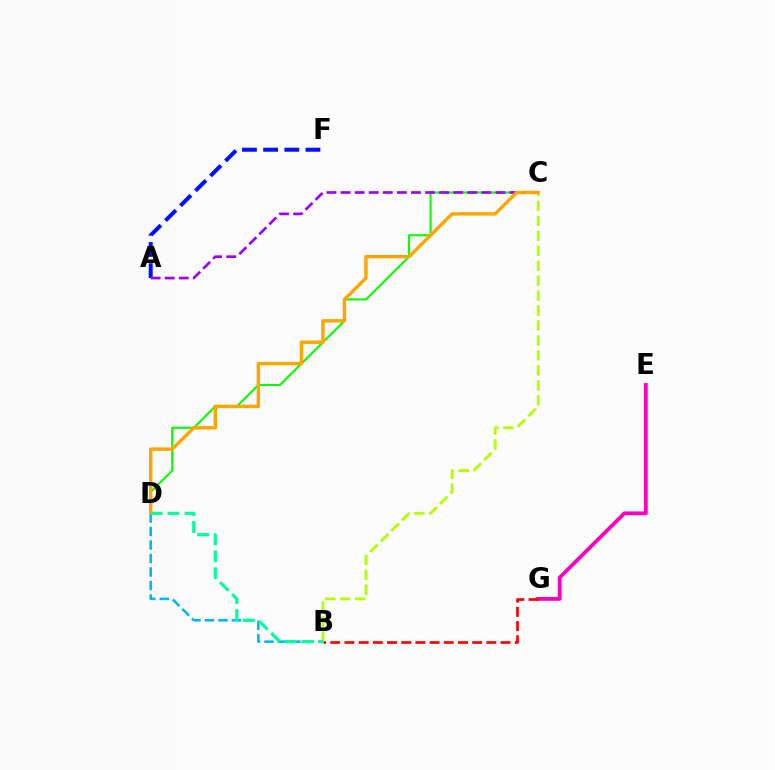{('C', 'D'): [{'color': '#08ff00', 'line_style': 'solid', 'thickness': 1.51}, {'color': '#ffa500', 'line_style': 'solid', 'thickness': 2.45}], ('B', 'C'): [{'color': '#b3ff00', 'line_style': 'dashed', 'thickness': 2.03}], ('A', 'F'): [{'color': '#0010ff', 'line_style': 'dashed', 'thickness': 2.88}], ('E', 'G'): [{'color': '#ff00bd', 'line_style': 'solid', 'thickness': 2.72}], ('A', 'C'): [{'color': '#9b00ff', 'line_style': 'dashed', 'thickness': 1.91}], ('B', 'D'): [{'color': '#00b5ff', 'line_style': 'dashed', 'thickness': 1.83}, {'color': '#00ff9d', 'line_style': 'dashed', 'thickness': 2.3}], ('B', 'G'): [{'color': '#ff0000', 'line_style': 'dashed', 'thickness': 1.93}]}